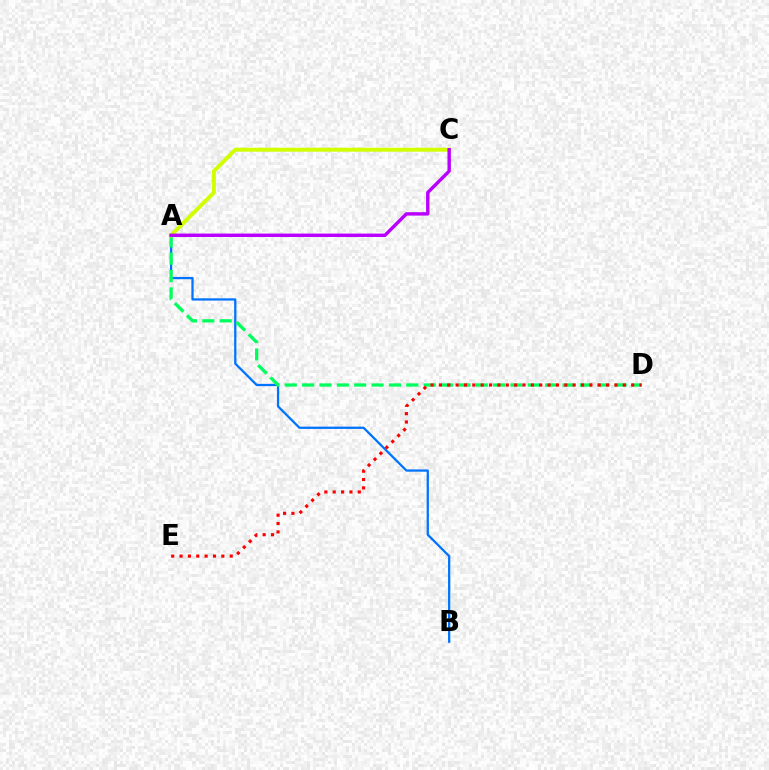{('A', 'B'): [{'color': '#0074ff', 'line_style': 'solid', 'thickness': 1.63}], ('A', 'D'): [{'color': '#00ff5c', 'line_style': 'dashed', 'thickness': 2.36}], ('A', 'C'): [{'color': '#d1ff00', 'line_style': 'solid', 'thickness': 2.83}, {'color': '#b900ff', 'line_style': 'solid', 'thickness': 2.46}], ('D', 'E'): [{'color': '#ff0000', 'line_style': 'dotted', 'thickness': 2.27}]}